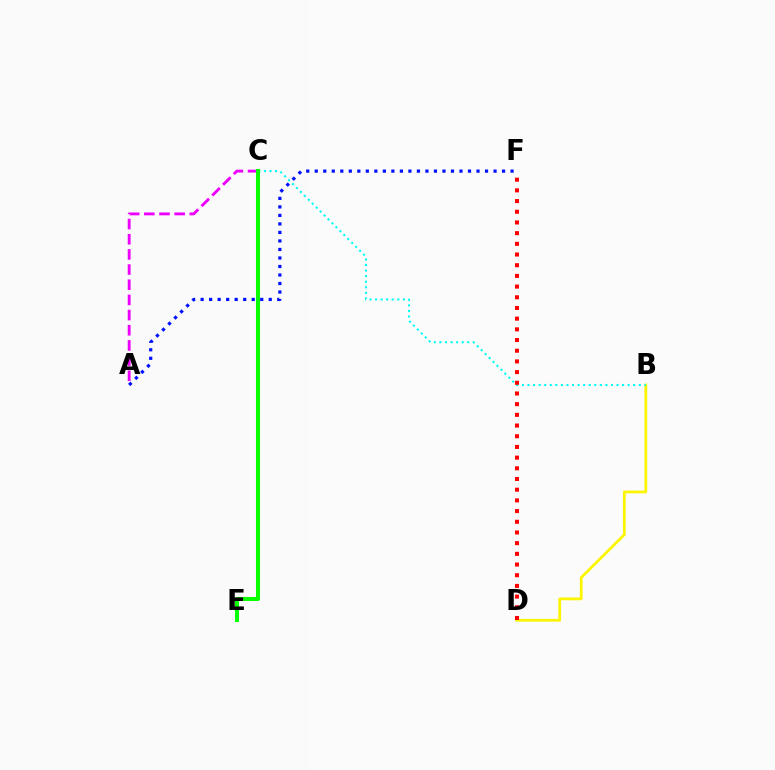{('A', 'F'): [{'color': '#0010ff', 'line_style': 'dotted', 'thickness': 2.31}], ('B', 'D'): [{'color': '#fcf500', 'line_style': 'solid', 'thickness': 1.99}], ('A', 'C'): [{'color': '#ee00ff', 'line_style': 'dashed', 'thickness': 2.06}], ('B', 'C'): [{'color': '#00fff6', 'line_style': 'dotted', 'thickness': 1.51}], ('C', 'E'): [{'color': '#08ff00', 'line_style': 'solid', 'thickness': 2.93}], ('D', 'F'): [{'color': '#ff0000', 'line_style': 'dotted', 'thickness': 2.9}]}